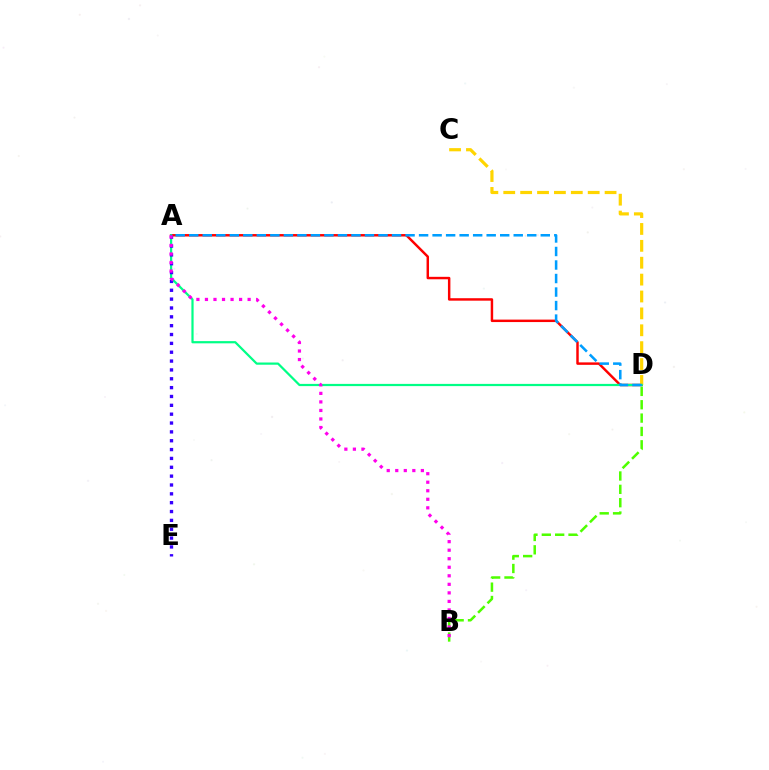{('A', 'D'): [{'color': '#ff0000', 'line_style': 'solid', 'thickness': 1.77}, {'color': '#00ff86', 'line_style': 'solid', 'thickness': 1.6}, {'color': '#009eff', 'line_style': 'dashed', 'thickness': 1.84}], ('C', 'D'): [{'color': '#ffd500', 'line_style': 'dashed', 'thickness': 2.29}], ('B', 'D'): [{'color': '#4fff00', 'line_style': 'dashed', 'thickness': 1.81}], ('A', 'E'): [{'color': '#3700ff', 'line_style': 'dotted', 'thickness': 2.4}], ('A', 'B'): [{'color': '#ff00ed', 'line_style': 'dotted', 'thickness': 2.32}]}